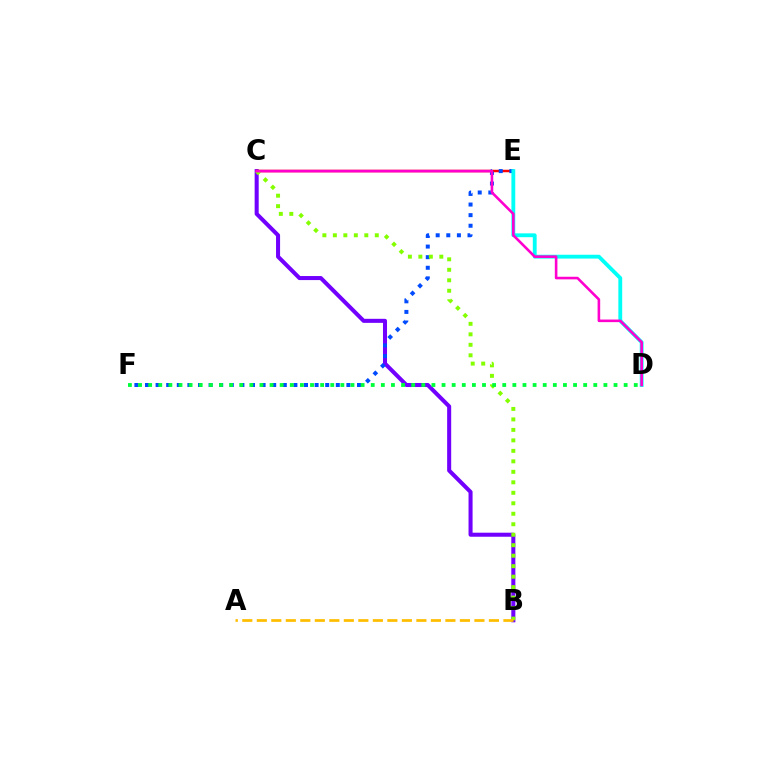{('B', 'C'): [{'color': '#7200ff', 'line_style': 'solid', 'thickness': 2.91}, {'color': '#84ff00', 'line_style': 'dotted', 'thickness': 2.85}], ('C', 'E'): [{'color': '#ff0000', 'line_style': 'solid', 'thickness': 1.78}], ('E', 'F'): [{'color': '#004bff', 'line_style': 'dotted', 'thickness': 2.88}], ('D', 'E'): [{'color': '#00fff6', 'line_style': 'solid', 'thickness': 2.76}], ('C', 'D'): [{'color': '#ff00cf', 'line_style': 'solid', 'thickness': 1.87}], ('D', 'F'): [{'color': '#00ff39', 'line_style': 'dotted', 'thickness': 2.75}], ('A', 'B'): [{'color': '#ffbd00', 'line_style': 'dashed', 'thickness': 1.97}]}